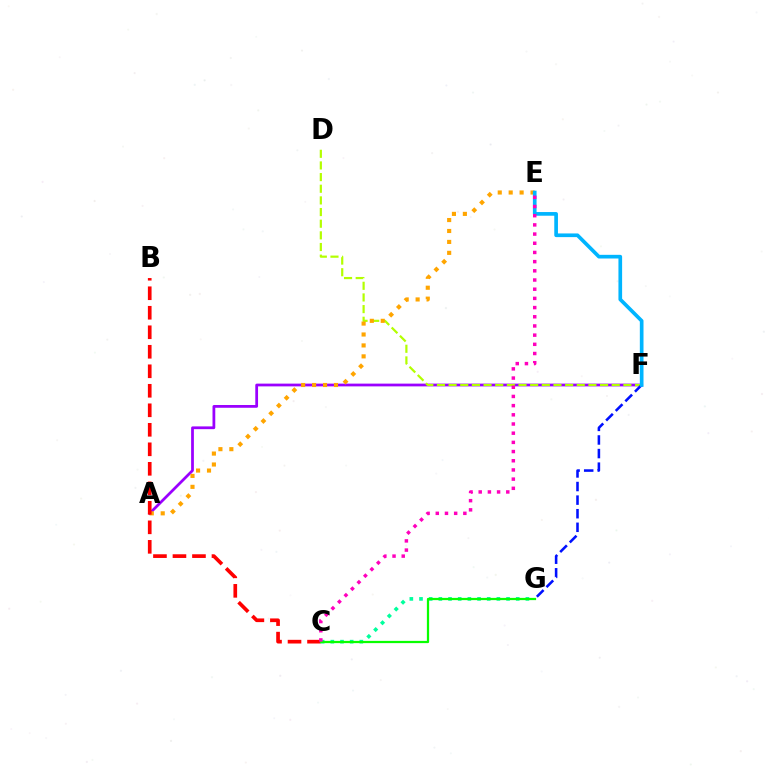{('A', 'F'): [{'color': '#9b00ff', 'line_style': 'solid', 'thickness': 1.99}], ('D', 'F'): [{'color': '#b3ff00', 'line_style': 'dashed', 'thickness': 1.58}], ('A', 'E'): [{'color': '#ffa500', 'line_style': 'dotted', 'thickness': 2.97}], ('F', 'G'): [{'color': '#0010ff', 'line_style': 'dashed', 'thickness': 1.85}], ('B', 'C'): [{'color': '#ff0000', 'line_style': 'dashed', 'thickness': 2.65}], ('C', 'G'): [{'color': '#00ff9d', 'line_style': 'dotted', 'thickness': 2.63}, {'color': '#08ff00', 'line_style': 'solid', 'thickness': 1.61}], ('E', 'F'): [{'color': '#00b5ff', 'line_style': 'solid', 'thickness': 2.65}], ('C', 'E'): [{'color': '#ff00bd', 'line_style': 'dotted', 'thickness': 2.5}]}